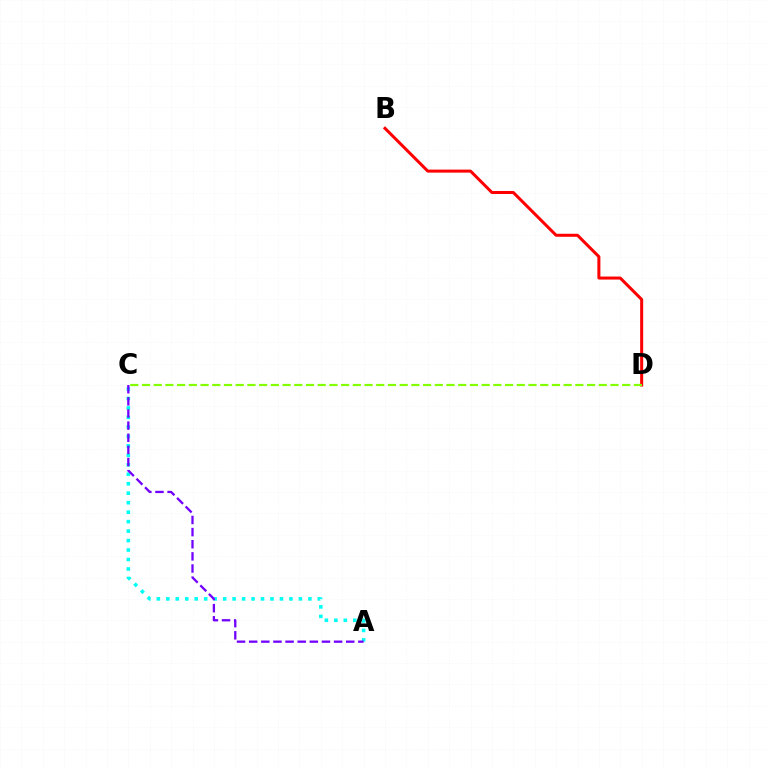{('A', 'C'): [{'color': '#00fff6', 'line_style': 'dotted', 'thickness': 2.57}, {'color': '#7200ff', 'line_style': 'dashed', 'thickness': 1.65}], ('B', 'D'): [{'color': '#ff0000', 'line_style': 'solid', 'thickness': 2.17}], ('C', 'D'): [{'color': '#84ff00', 'line_style': 'dashed', 'thickness': 1.59}]}